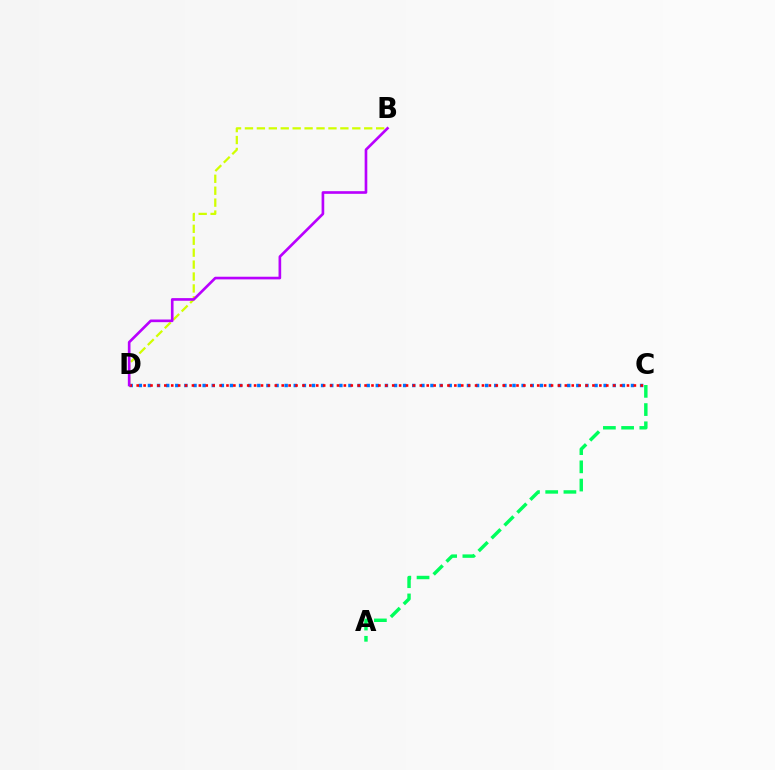{('C', 'D'): [{'color': '#0074ff', 'line_style': 'dotted', 'thickness': 2.48}, {'color': '#ff0000', 'line_style': 'dotted', 'thickness': 1.88}], ('B', 'D'): [{'color': '#d1ff00', 'line_style': 'dashed', 'thickness': 1.62}, {'color': '#b900ff', 'line_style': 'solid', 'thickness': 1.91}], ('A', 'C'): [{'color': '#00ff5c', 'line_style': 'dashed', 'thickness': 2.47}]}